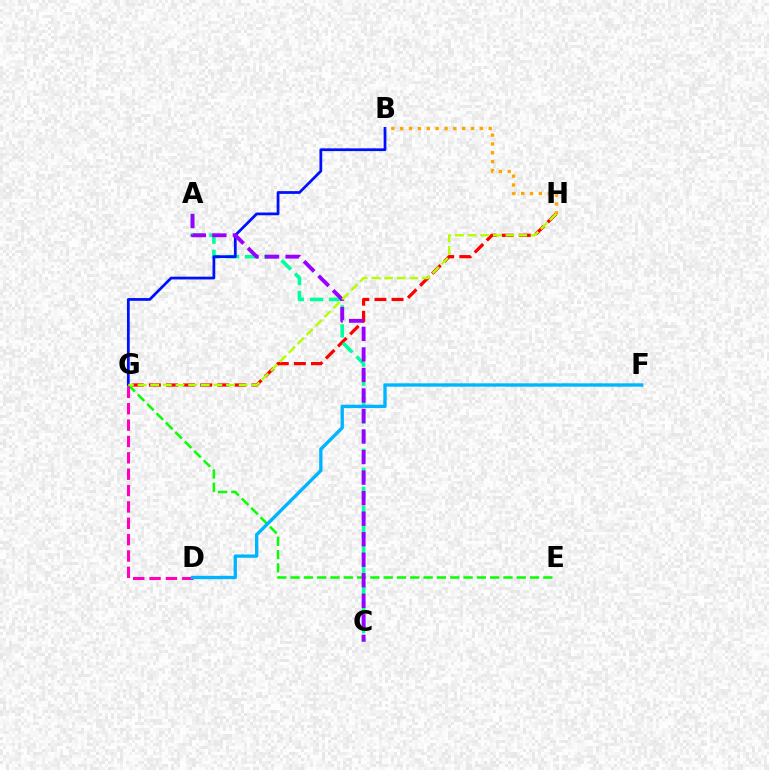{('E', 'G'): [{'color': '#08ff00', 'line_style': 'dashed', 'thickness': 1.81}], ('G', 'H'): [{'color': '#ff0000', 'line_style': 'dashed', 'thickness': 2.32}, {'color': '#b3ff00', 'line_style': 'dashed', 'thickness': 1.72}], ('A', 'C'): [{'color': '#00ff9d', 'line_style': 'dashed', 'thickness': 2.59}, {'color': '#9b00ff', 'line_style': 'dashed', 'thickness': 2.79}], ('D', 'G'): [{'color': '#ff00bd', 'line_style': 'dashed', 'thickness': 2.22}], ('D', 'F'): [{'color': '#00b5ff', 'line_style': 'solid', 'thickness': 2.41}], ('B', 'G'): [{'color': '#0010ff', 'line_style': 'solid', 'thickness': 1.99}], ('B', 'H'): [{'color': '#ffa500', 'line_style': 'dotted', 'thickness': 2.41}]}